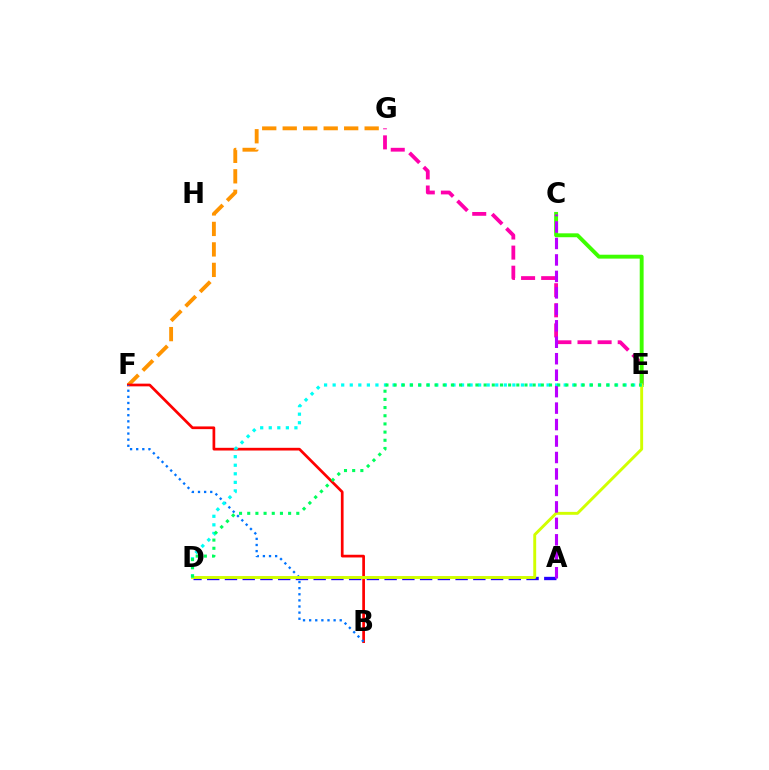{('A', 'D'): [{'color': '#2500ff', 'line_style': 'dashed', 'thickness': 2.41}], ('F', 'G'): [{'color': '#ff9400', 'line_style': 'dashed', 'thickness': 2.78}], ('B', 'F'): [{'color': '#ff0000', 'line_style': 'solid', 'thickness': 1.95}, {'color': '#0074ff', 'line_style': 'dotted', 'thickness': 1.66}], ('E', 'G'): [{'color': '#ff00ac', 'line_style': 'dashed', 'thickness': 2.73}], ('C', 'E'): [{'color': '#3dff00', 'line_style': 'solid', 'thickness': 2.81}], ('D', 'E'): [{'color': '#d1ff00', 'line_style': 'solid', 'thickness': 2.1}, {'color': '#00fff6', 'line_style': 'dotted', 'thickness': 2.33}, {'color': '#00ff5c', 'line_style': 'dotted', 'thickness': 2.22}], ('A', 'C'): [{'color': '#b900ff', 'line_style': 'dashed', 'thickness': 2.24}]}